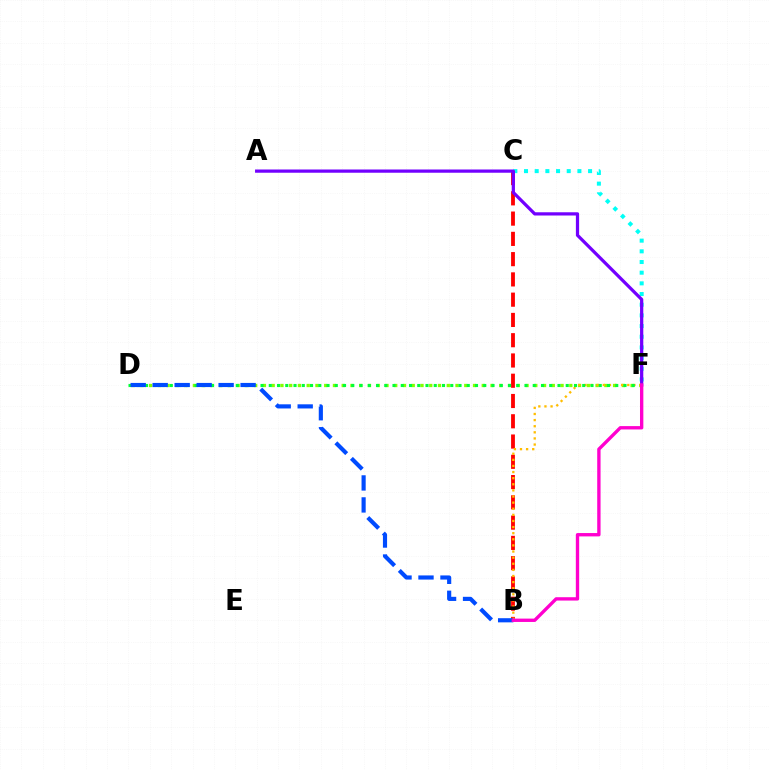{('D', 'F'): [{'color': '#84ff00', 'line_style': 'dotted', 'thickness': 2.38}, {'color': '#00ff39', 'line_style': 'dotted', 'thickness': 2.24}], ('C', 'F'): [{'color': '#00fff6', 'line_style': 'dotted', 'thickness': 2.9}], ('B', 'C'): [{'color': '#ff0000', 'line_style': 'dashed', 'thickness': 2.75}], ('A', 'F'): [{'color': '#7200ff', 'line_style': 'solid', 'thickness': 2.33}], ('B', 'F'): [{'color': '#ffbd00', 'line_style': 'dotted', 'thickness': 1.66}, {'color': '#ff00cf', 'line_style': 'solid', 'thickness': 2.41}], ('B', 'D'): [{'color': '#004bff', 'line_style': 'dashed', 'thickness': 2.99}]}